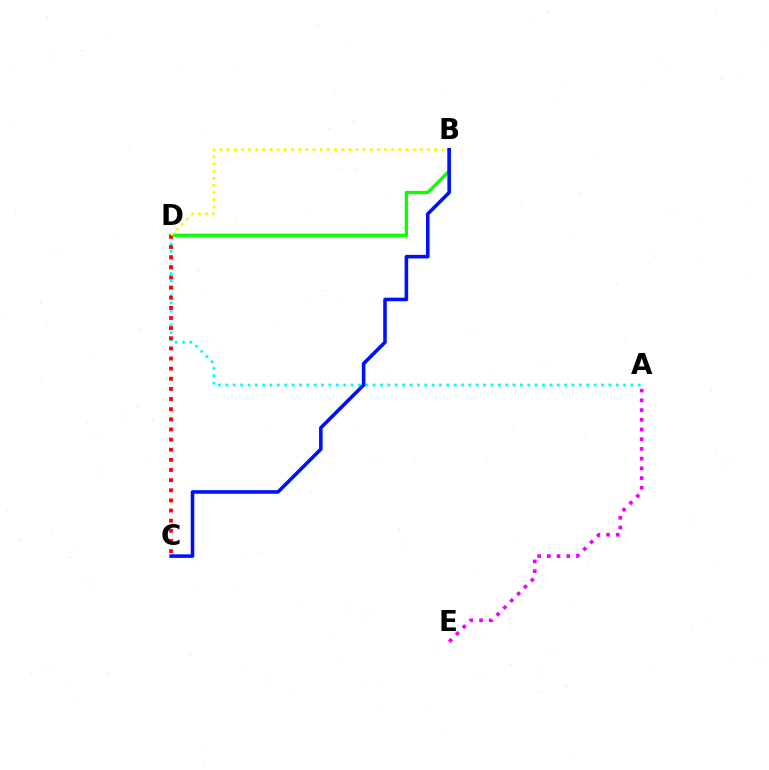{('B', 'D'): [{'color': '#08ff00', 'line_style': 'solid', 'thickness': 2.37}, {'color': '#fcf500', 'line_style': 'dotted', 'thickness': 1.94}], ('A', 'D'): [{'color': '#00fff6', 'line_style': 'dotted', 'thickness': 2.0}], ('A', 'E'): [{'color': '#ee00ff', 'line_style': 'dotted', 'thickness': 2.64}], ('C', 'D'): [{'color': '#ff0000', 'line_style': 'dotted', 'thickness': 2.75}], ('B', 'C'): [{'color': '#0010ff', 'line_style': 'solid', 'thickness': 2.57}]}